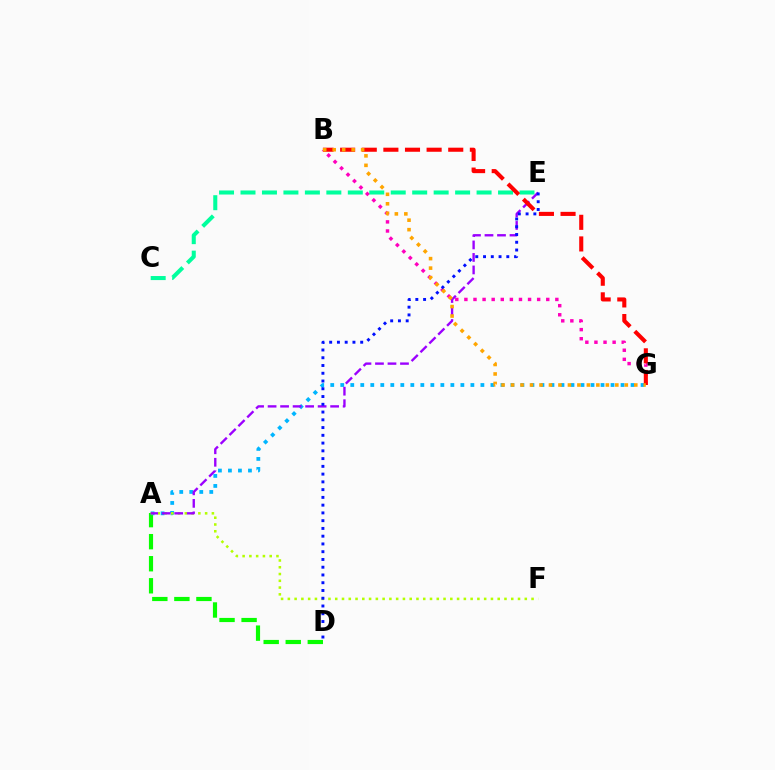{('C', 'E'): [{'color': '#00ff9d', 'line_style': 'dashed', 'thickness': 2.92}], ('B', 'G'): [{'color': '#ff00bd', 'line_style': 'dotted', 'thickness': 2.47}, {'color': '#ff0000', 'line_style': 'dashed', 'thickness': 2.94}, {'color': '#ffa500', 'line_style': 'dotted', 'thickness': 2.58}], ('A', 'D'): [{'color': '#08ff00', 'line_style': 'dashed', 'thickness': 3.0}], ('A', 'G'): [{'color': '#00b5ff', 'line_style': 'dotted', 'thickness': 2.72}], ('A', 'F'): [{'color': '#b3ff00', 'line_style': 'dotted', 'thickness': 1.84}], ('A', 'E'): [{'color': '#9b00ff', 'line_style': 'dashed', 'thickness': 1.7}], ('D', 'E'): [{'color': '#0010ff', 'line_style': 'dotted', 'thickness': 2.11}]}